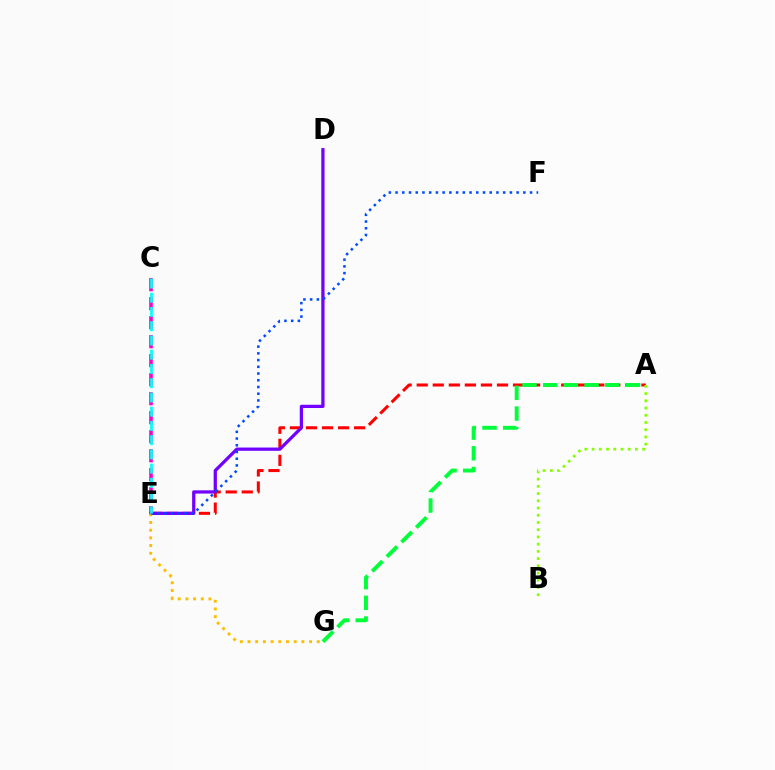{('A', 'E'): [{'color': '#ff0000', 'line_style': 'dashed', 'thickness': 2.18}], ('D', 'E'): [{'color': '#7200ff', 'line_style': 'solid', 'thickness': 2.34}], ('E', 'G'): [{'color': '#ffbd00', 'line_style': 'dotted', 'thickness': 2.09}], ('A', 'B'): [{'color': '#84ff00', 'line_style': 'dotted', 'thickness': 1.96}], ('E', 'F'): [{'color': '#004bff', 'line_style': 'dotted', 'thickness': 1.83}], ('C', 'E'): [{'color': '#ff00cf', 'line_style': 'dashed', 'thickness': 2.58}, {'color': '#00fff6', 'line_style': 'dashed', 'thickness': 1.93}], ('A', 'G'): [{'color': '#00ff39', 'line_style': 'dashed', 'thickness': 2.81}]}